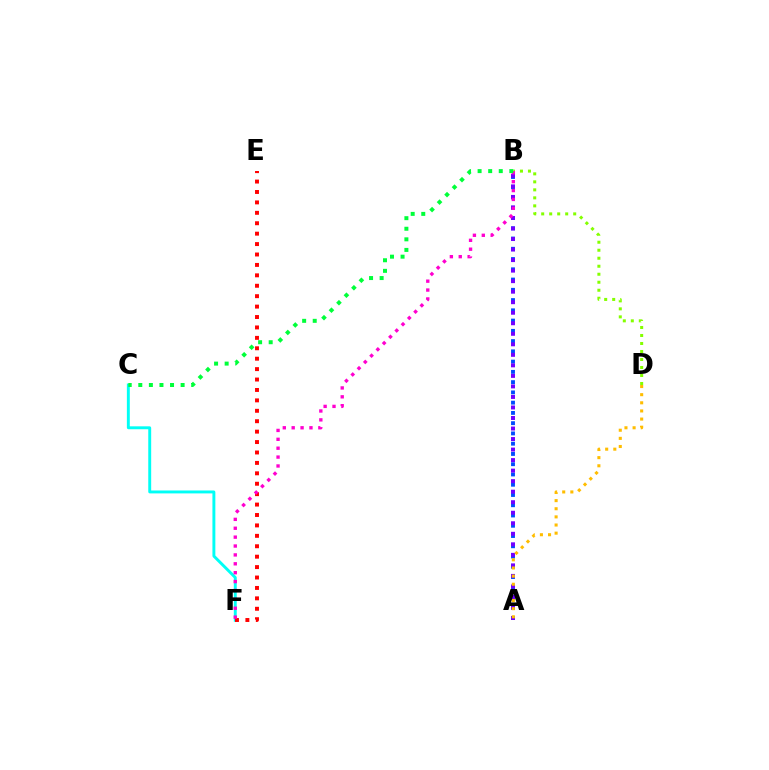{('C', 'F'): [{'color': '#00fff6', 'line_style': 'solid', 'thickness': 2.1}], ('A', 'B'): [{'color': '#004bff', 'line_style': 'dotted', 'thickness': 2.79}, {'color': '#7200ff', 'line_style': 'dotted', 'thickness': 2.86}], ('B', 'D'): [{'color': '#84ff00', 'line_style': 'dotted', 'thickness': 2.17}], ('E', 'F'): [{'color': '#ff0000', 'line_style': 'dotted', 'thickness': 2.83}], ('B', 'F'): [{'color': '#ff00cf', 'line_style': 'dotted', 'thickness': 2.41}], ('A', 'D'): [{'color': '#ffbd00', 'line_style': 'dotted', 'thickness': 2.21}], ('B', 'C'): [{'color': '#00ff39', 'line_style': 'dotted', 'thickness': 2.87}]}